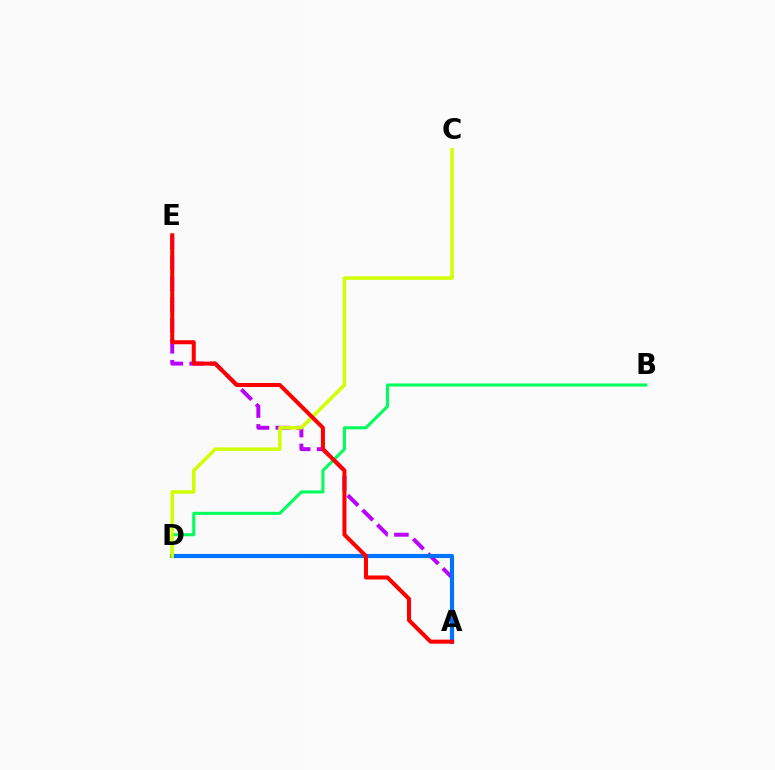{('B', 'D'): [{'color': '#00ff5c', 'line_style': 'solid', 'thickness': 2.2}], ('A', 'E'): [{'color': '#b900ff', 'line_style': 'dashed', 'thickness': 2.83}, {'color': '#ff0000', 'line_style': 'solid', 'thickness': 2.9}], ('A', 'D'): [{'color': '#0074ff', 'line_style': 'solid', 'thickness': 2.97}], ('C', 'D'): [{'color': '#d1ff00', 'line_style': 'solid', 'thickness': 2.51}]}